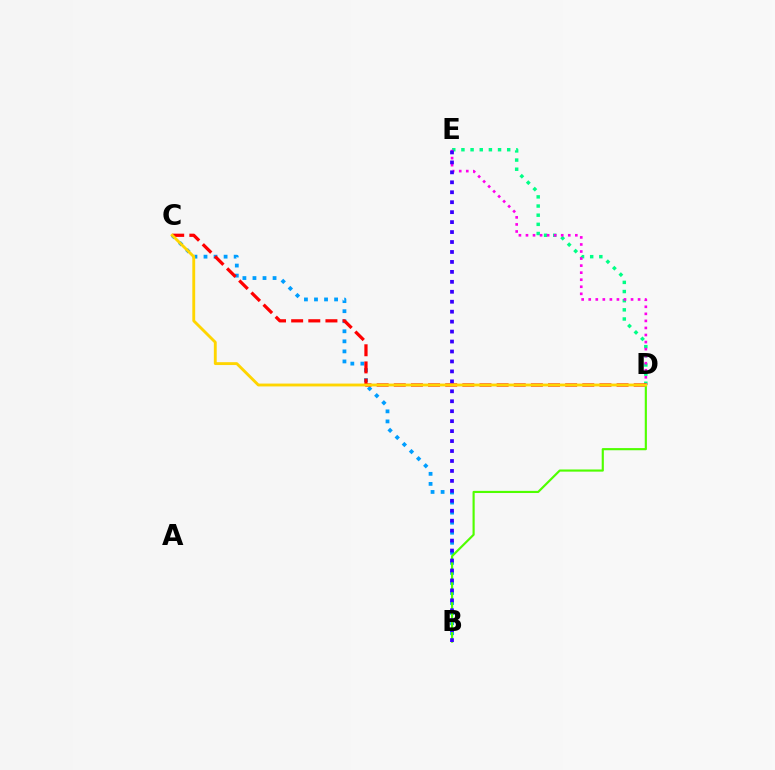{('B', 'C'): [{'color': '#009eff', 'line_style': 'dotted', 'thickness': 2.73}], ('D', 'E'): [{'color': '#00ff86', 'line_style': 'dotted', 'thickness': 2.49}, {'color': '#ff00ed', 'line_style': 'dotted', 'thickness': 1.92}], ('C', 'D'): [{'color': '#ff0000', 'line_style': 'dashed', 'thickness': 2.33}, {'color': '#ffd500', 'line_style': 'solid', 'thickness': 2.06}], ('B', 'D'): [{'color': '#4fff00', 'line_style': 'solid', 'thickness': 1.55}], ('B', 'E'): [{'color': '#3700ff', 'line_style': 'dotted', 'thickness': 2.7}]}